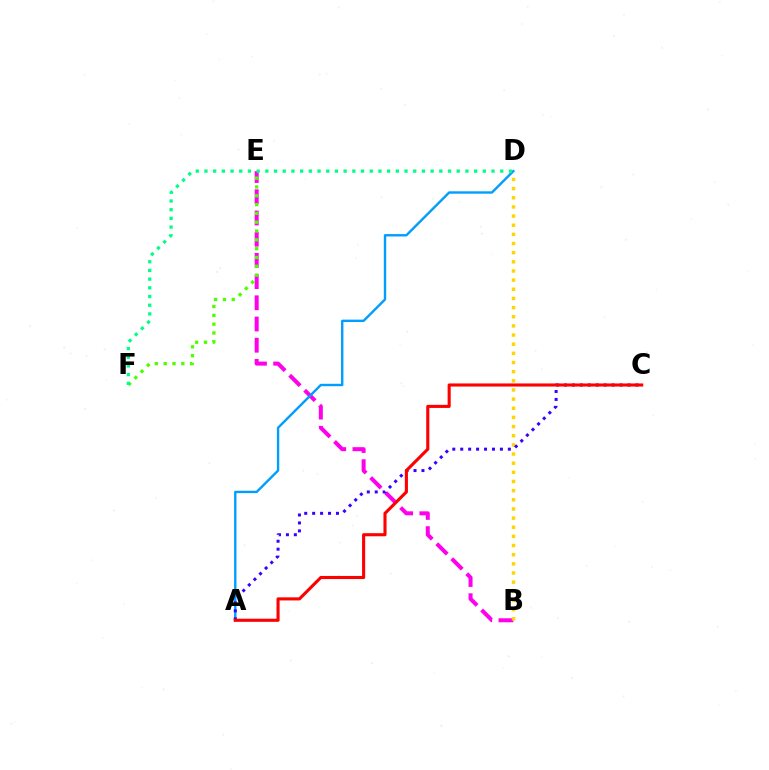{('B', 'E'): [{'color': '#ff00ed', 'line_style': 'dashed', 'thickness': 2.88}], ('B', 'D'): [{'color': '#ffd500', 'line_style': 'dotted', 'thickness': 2.49}], ('E', 'F'): [{'color': '#4fff00', 'line_style': 'dotted', 'thickness': 2.39}], ('A', 'D'): [{'color': '#009eff', 'line_style': 'solid', 'thickness': 1.72}], ('A', 'C'): [{'color': '#3700ff', 'line_style': 'dotted', 'thickness': 2.16}, {'color': '#ff0000', 'line_style': 'solid', 'thickness': 2.23}], ('D', 'F'): [{'color': '#00ff86', 'line_style': 'dotted', 'thickness': 2.36}]}